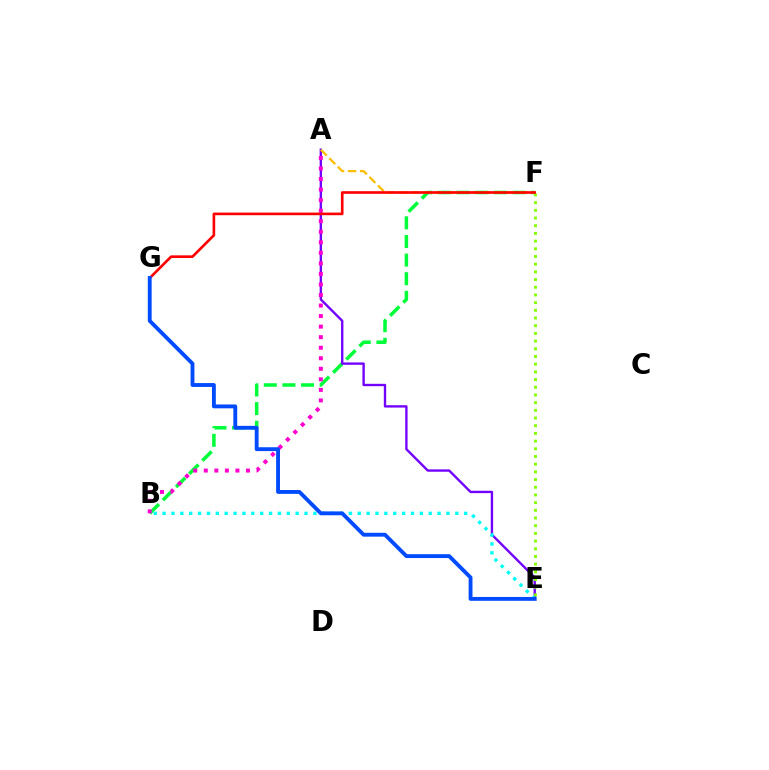{('B', 'F'): [{'color': '#00ff39', 'line_style': 'dashed', 'thickness': 2.53}], ('A', 'E'): [{'color': '#7200ff', 'line_style': 'solid', 'thickness': 1.7}], ('E', 'F'): [{'color': '#84ff00', 'line_style': 'dotted', 'thickness': 2.09}], ('A', 'F'): [{'color': '#ffbd00', 'line_style': 'dashed', 'thickness': 1.63}], ('A', 'B'): [{'color': '#ff00cf', 'line_style': 'dotted', 'thickness': 2.86}], ('B', 'E'): [{'color': '#00fff6', 'line_style': 'dotted', 'thickness': 2.41}], ('F', 'G'): [{'color': '#ff0000', 'line_style': 'solid', 'thickness': 1.9}], ('E', 'G'): [{'color': '#004bff', 'line_style': 'solid', 'thickness': 2.77}]}